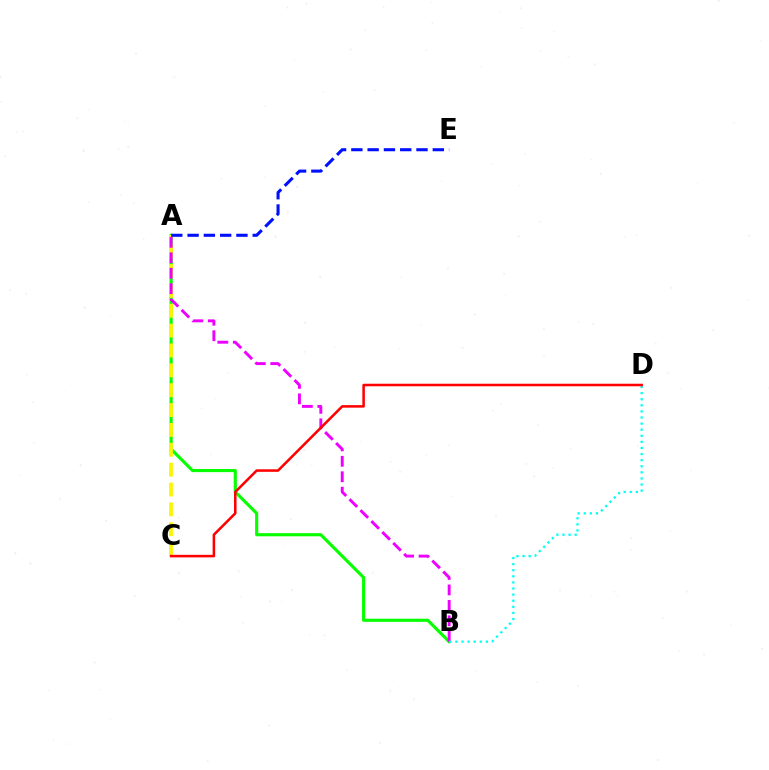{('A', 'B'): [{'color': '#08ff00', 'line_style': 'solid', 'thickness': 2.26}, {'color': '#ee00ff', 'line_style': 'dashed', 'thickness': 2.1}], ('A', 'C'): [{'color': '#fcf500', 'line_style': 'dashed', 'thickness': 2.7}], ('A', 'E'): [{'color': '#0010ff', 'line_style': 'dashed', 'thickness': 2.21}], ('B', 'D'): [{'color': '#00fff6', 'line_style': 'dotted', 'thickness': 1.66}], ('C', 'D'): [{'color': '#ff0000', 'line_style': 'solid', 'thickness': 1.83}]}